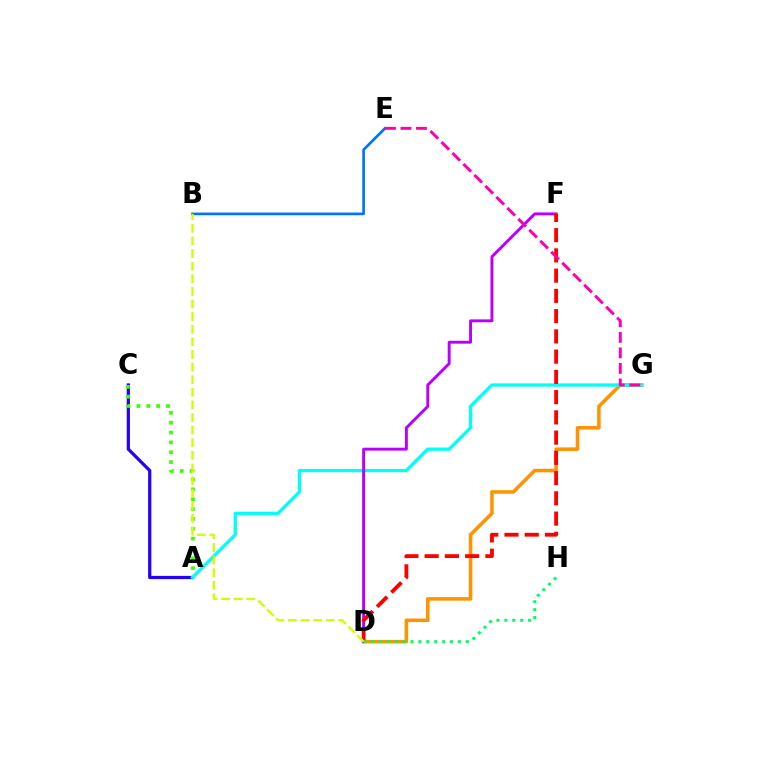{('A', 'C'): [{'color': '#2500ff', 'line_style': 'solid', 'thickness': 2.32}, {'color': '#3dff00', 'line_style': 'dotted', 'thickness': 2.68}], ('D', 'G'): [{'color': '#ff9400', 'line_style': 'solid', 'thickness': 2.56}], ('B', 'E'): [{'color': '#0074ff', 'line_style': 'solid', 'thickness': 1.93}], ('A', 'G'): [{'color': '#00fff6', 'line_style': 'solid', 'thickness': 2.36}], ('D', 'F'): [{'color': '#b900ff', 'line_style': 'solid', 'thickness': 2.1}, {'color': '#ff0000', 'line_style': 'dashed', 'thickness': 2.75}], ('D', 'H'): [{'color': '#00ff5c', 'line_style': 'dotted', 'thickness': 2.15}], ('E', 'G'): [{'color': '#ff00ac', 'line_style': 'dashed', 'thickness': 2.11}], ('B', 'D'): [{'color': '#d1ff00', 'line_style': 'dashed', 'thickness': 1.71}]}